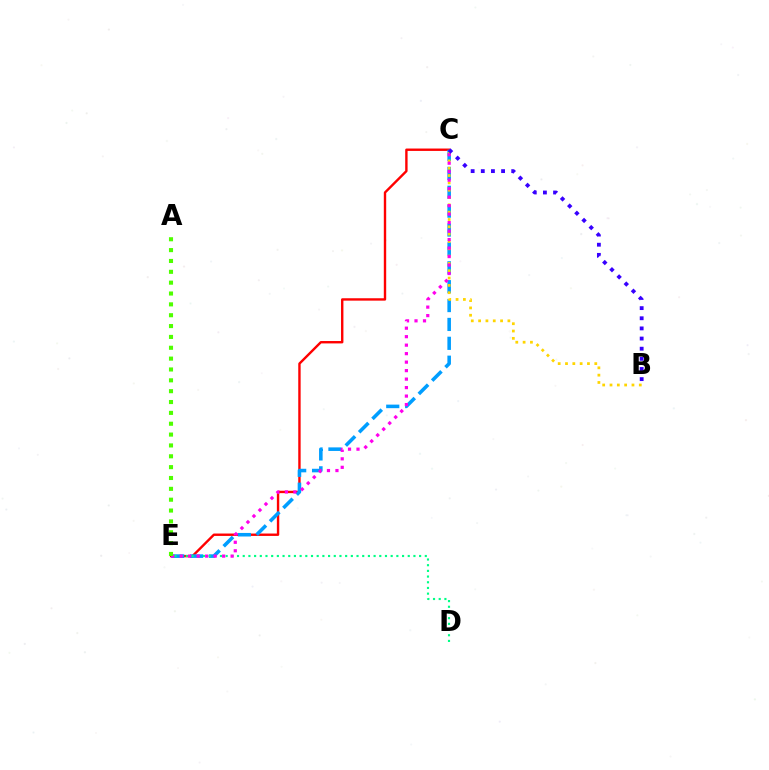{('C', 'E'): [{'color': '#ff0000', 'line_style': 'solid', 'thickness': 1.72}, {'color': '#009eff', 'line_style': 'dashed', 'thickness': 2.57}, {'color': '#ff00ed', 'line_style': 'dotted', 'thickness': 2.31}], ('B', 'C'): [{'color': '#ffd500', 'line_style': 'dotted', 'thickness': 1.99}, {'color': '#3700ff', 'line_style': 'dotted', 'thickness': 2.76}], ('D', 'E'): [{'color': '#00ff86', 'line_style': 'dotted', 'thickness': 1.55}], ('A', 'E'): [{'color': '#4fff00', 'line_style': 'dotted', 'thickness': 2.95}]}